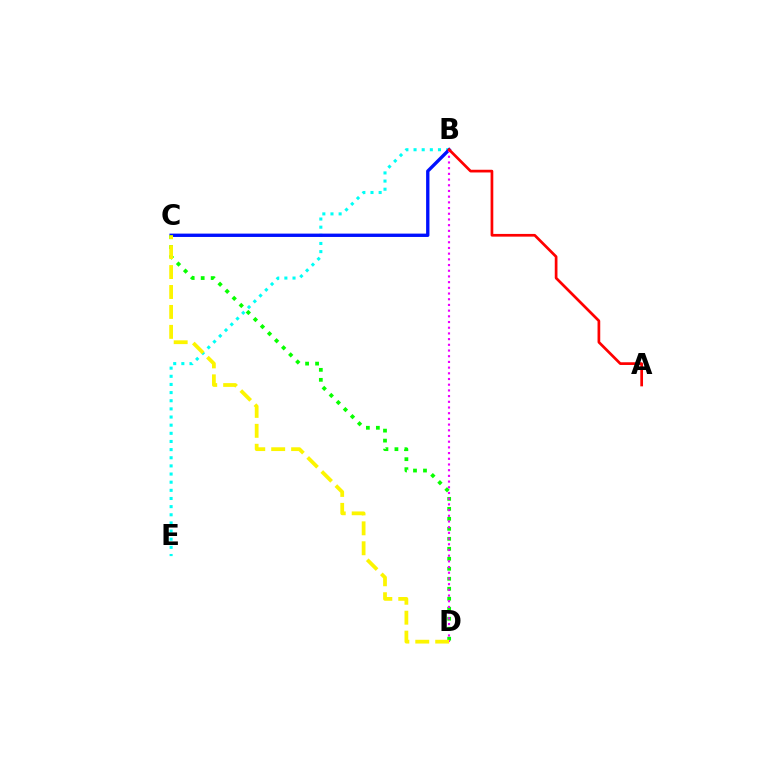{('B', 'E'): [{'color': '#00fff6', 'line_style': 'dotted', 'thickness': 2.21}], ('B', 'C'): [{'color': '#0010ff', 'line_style': 'solid', 'thickness': 2.41}], ('C', 'D'): [{'color': '#08ff00', 'line_style': 'dotted', 'thickness': 2.71}, {'color': '#fcf500', 'line_style': 'dashed', 'thickness': 2.71}], ('B', 'D'): [{'color': '#ee00ff', 'line_style': 'dotted', 'thickness': 1.55}], ('A', 'B'): [{'color': '#ff0000', 'line_style': 'solid', 'thickness': 1.95}]}